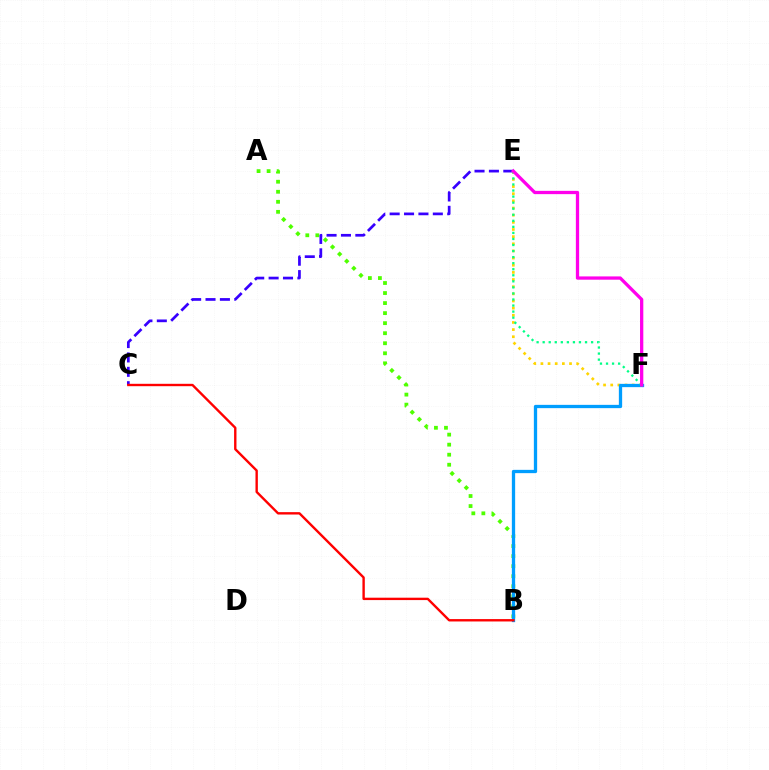{('A', 'B'): [{'color': '#4fff00', 'line_style': 'dotted', 'thickness': 2.73}], ('C', 'E'): [{'color': '#3700ff', 'line_style': 'dashed', 'thickness': 1.95}], ('E', 'F'): [{'color': '#ffd500', 'line_style': 'dotted', 'thickness': 1.94}, {'color': '#00ff86', 'line_style': 'dotted', 'thickness': 1.64}, {'color': '#ff00ed', 'line_style': 'solid', 'thickness': 2.36}], ('B', 'F'): [{'color': '#009eff', 'line_style': 'solid', 'thickness': 2.37}], ('B', 'C'): [{'color': '#ff0000', 'line_style': 'solid', 'thickness': 1.72}]}